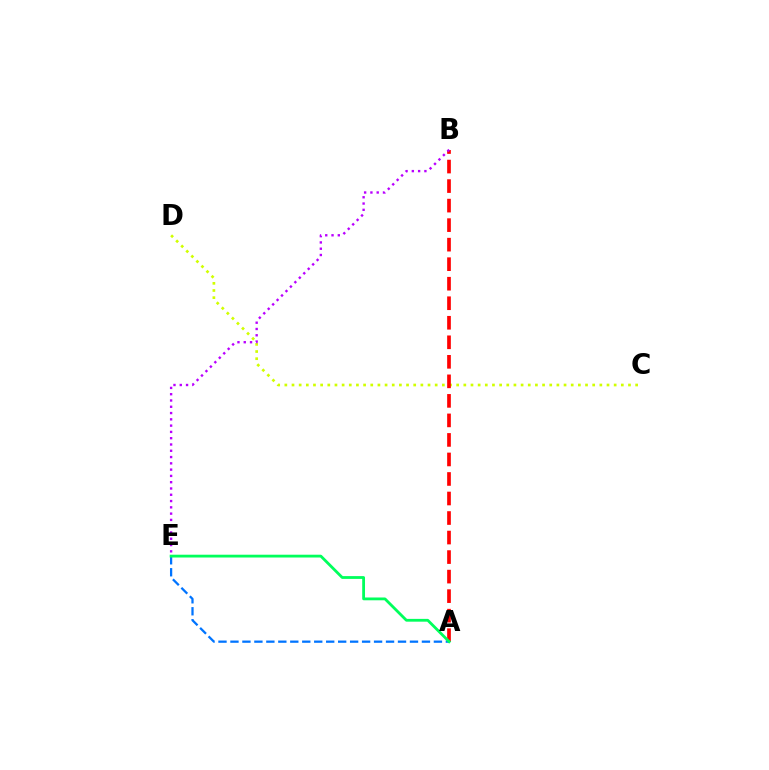{('C', 'D'): [{'color': '#d1ff00', 'line_style': 'dotted', 'thickness': 1.95}], ('A', 'B'): [{'color': '#ff0000', 'line_style': 'dashed', 'thickness': 2.65}], ('A', 'E'): [{'color': '#0074ff', 'line_style': 'dashed', 'thickness': 1.63}, {'color': '#00ff5c', 'line_style': 'solid', 'thickness': 2.02}], ('B', 'E'): [{'color': '#b900ff', 'line_style': 'dotted', 'thickness': 1.71}]}